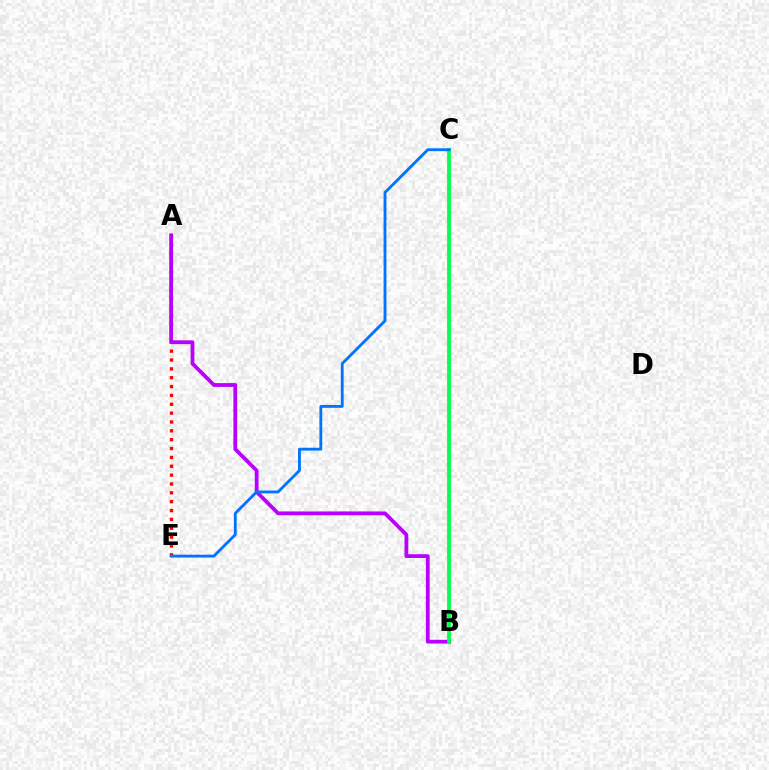{('A', 'E'): [{'color': '#ff0000', 'line_style': 'dotted', 'thickness': 2.41}], ('B', 'C'): [{'color': '#d1ff00', 'line_style': 'solid', 'thickness': 3.0}, {'color': '#00ff5c', 'line_style': 'solid', 'thickness': 2.67}], ('A', 'B'): [{'color': '#b900ff', 'line_style': 'solid', 'thickness': 2.73}], ('C', 'E'): [{'color': '#0074ff', 'line_style': 'solid', 'thickness': 2.05}]}